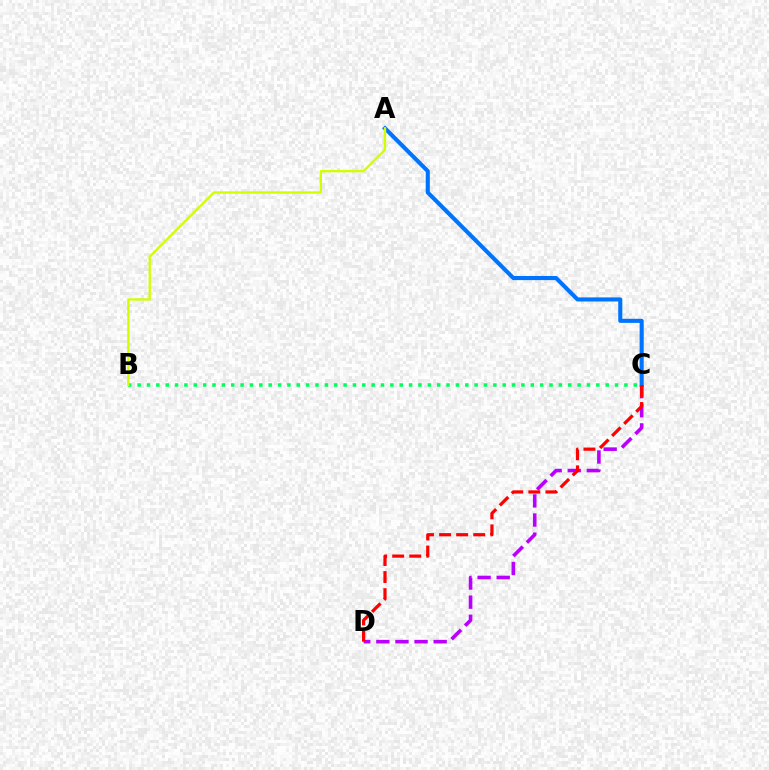{('A', 'C'): [{'color': '#0074ff', 'line_style': 'solid', 'thickness': 2.95}], ('C', 'D'): [{'color': '#b900ff', 'line_style': 'dashed', 'thickness': 2.6}, {'color': '#ff0000', 'line_style': 'dashed', 'thickness': 2.32}], ('B', 'C'): [{'color': '#00ff5c', 'line_style': 'dotted', 'thickness': 2.54}], ('A', 'B'): [{'color': '#d1ff00', 'line_style': 'solid', 'thickness': 1.68}]}